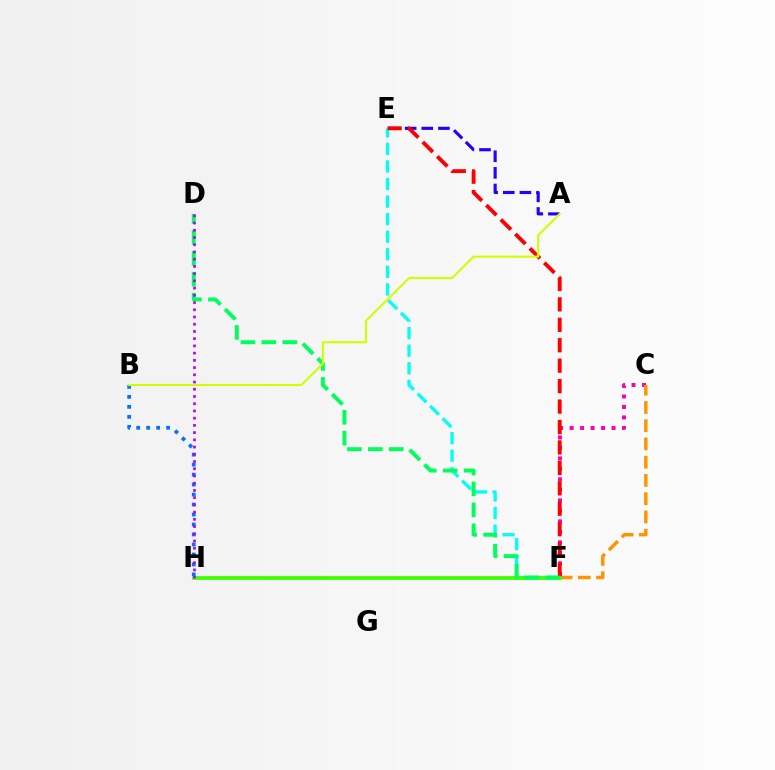{('A', 'E'): [{'color': '#2500ff', 'line_style': 'dashed', 'thickness': 2.26}], ('C', 'F'): [{'color': '#ff00ac', 'line_style': 'dotted', 'thickness': 2.85}, {'color': '#ff9400', 'line_style': 'dashed', 'thickness': 2.48}], ('E', 'F'): [{'color': '#00fff6', 'line_style': 'dashed', 'thickness': 2.39}, {'color': '#ff0000', 'line_style': 'dashed', 'thickness': 2.78}], ('B', 'H'): [{'color': '#0074ff', 'line_style': 'dotted', 'thickness': 2.71}], ('F', 'H'): [{'color': '#3dff00', 'line_style': 'solid', 'thickness': 2.69}], ('D', 'F'): [{'color': '#00ff5c', 'line_style': 'dashed', 'thickness': 2.84}], ('D', 'H'): [{'color': '#b900ff', 'line_style': 'dotted', 'thickness': 1.96}], ('A', 'B'): [{'color': '#d1ff00', 'line_style': 'solid', 'thickness': 1.51}]}